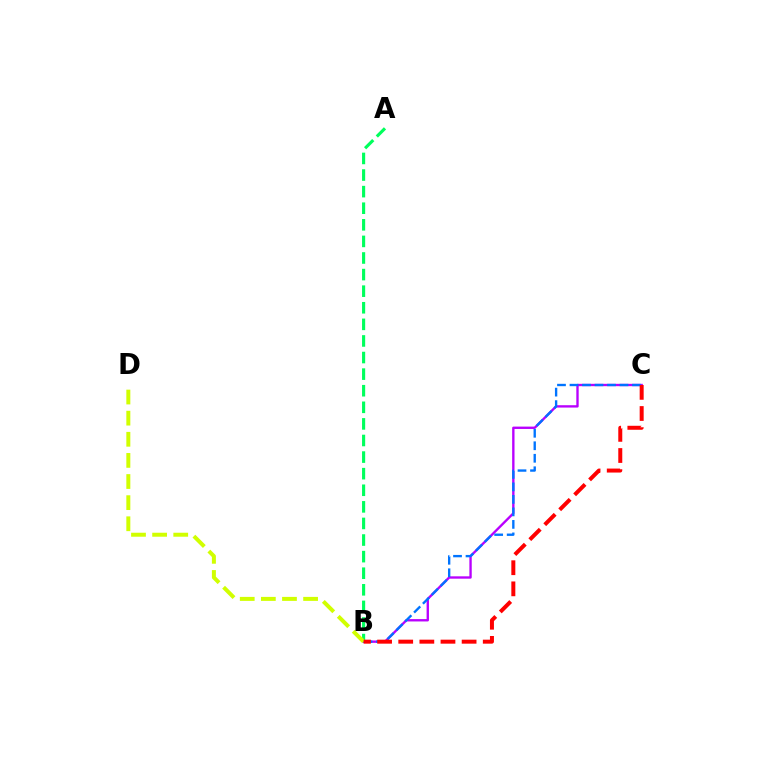{('B', 'C'): [{'color': '#b900ff', 'line_style': 'solid', 'thickness': 1.7}, {'color': '#0074ff', 'line_style': 'dashed', 'thickness': 1.7}, {'color': '#ff0000', 'line_style': 'dashed', 'thickness': 2.87}], ('A', 'B'): [{'color': '#00ff5c', 'line_style': 'dashed', 'thickness': 2.25}], ('B', 'D'): [{'color': '#d1ff00', 'line_style': 'dashed', 'thickness': 2.87}]}